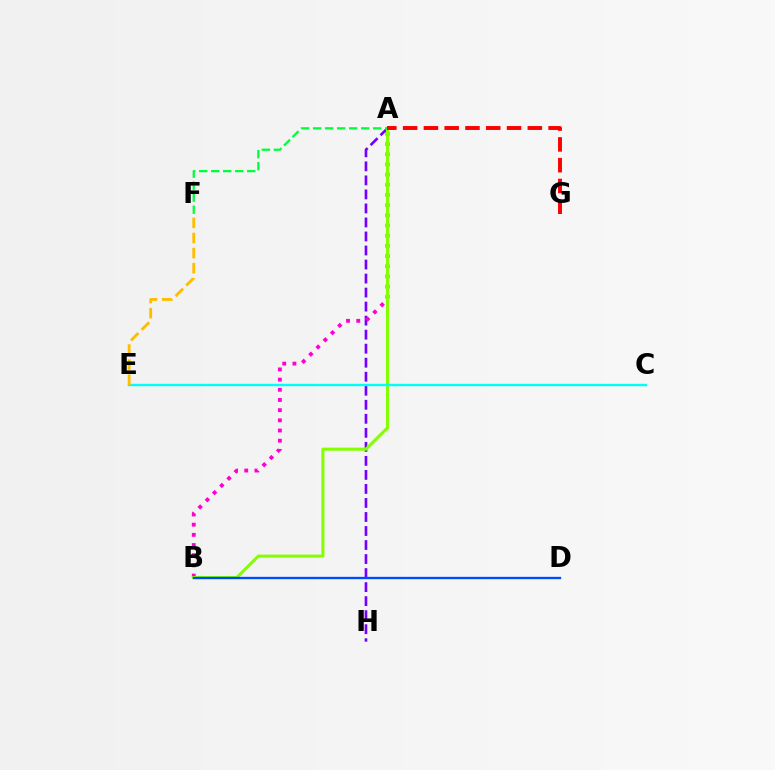{('A', 'H'): [{'color': '#7200ff', 'line_style': 'dashed', 'thickness': 1.91}], ('A', 'B'): [{'color': '#ff00cf', 'line_style': 'dotted', 'thickness': 2.77}, {'color': '#84ff00', 'line_style': 'solid', 'thickness': 2.21}], ('C', 'E'): [{'color': '#00fff6', 'line_style': 'solid', 'thickness': 1.73}], ('E', 'F'): [{'color': '#ffbd00', 'line_style': 'dashed', 'thickness': 2.05}], ('A', 'F'): [{'color': '#00ff39', 'line_style': 'dashed', 'thickness': 1.63}], ('A', 'G'): [{'color': '#ff0000', 'line_style': 'dashed', 'thickness': 2.82}], ('B', 'D'): [{'color': '#004bff', 'line_style': 'solid', 'thickness': 1.68}]}